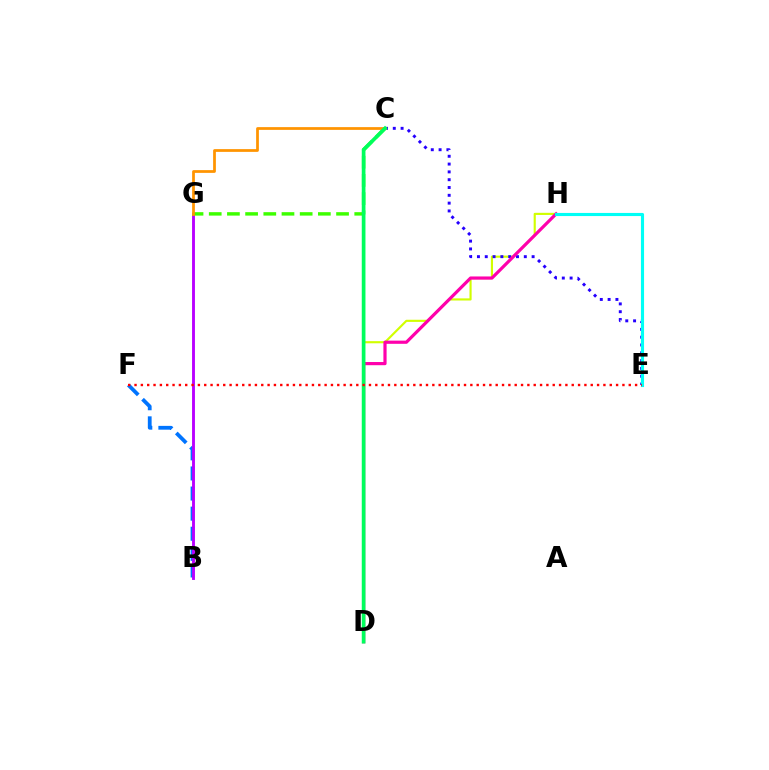{('D', 'H'): [{'color': '#d1ff00', 'line_style': 'solid', 'thickness': 1.54}, {'color': '#ff00ac', 'line_style': 'solid', 'thickness': 2.29}], ('C', 'E'): [{'color': '#2500ff', 'line_style': 'dotted', 'thickness': 2.12}], ('B', 'F'): [{'color': '#0074ff', 'line_style': 'dashed', 'thickness': 2.73}], ('B', 'G'): [{'color': '#b900ff', 'line_style': 'solid', 'thickness': 2.08}], ('E', 'H'): [{'color': '#00fff6', 'line_style': 'solid', 'thickness': 2.24}], ('C', 'G'): [{'color': '#3dff00', 'line_style': 'dashed', 'thickness': 2.47}, {'color': '#ff9400', 'line_style': 'solid', 'thickness': 1.98}], ('C', 'D'): [{'color': '#00ff5c', 'line_style': 'solid', 'thickness': 2.66}], ('E', 'F'): [{'color': '#ff0000', 'line_style': 'dotted', 'thickness': 1.72}]}